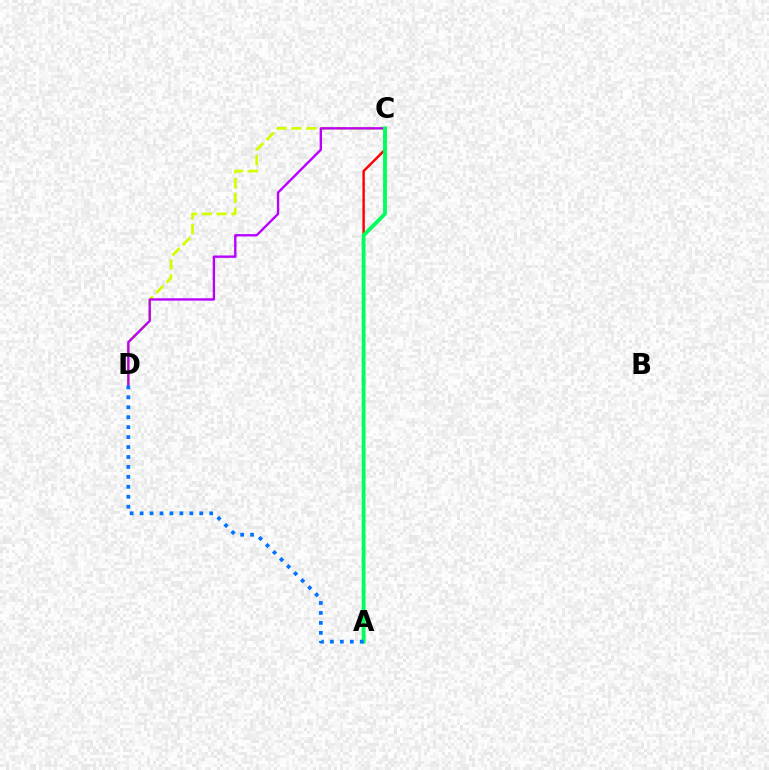{('C', 'D'): [{'color': '#d1ff00', 'line_style': 'dashed', 'thickness': 2.01}, {'color': '#b900ff', 'line_style': 'solid', 'thickness': 1.69}], ('A', 'C'): [{'color': '#ff0000', 'line_style': 'solid', 'thickness': 1.77}, {'color': '#00ff5c', 'line_style': 'solid', 'thickness': 2.78}], ('A', 'D'): [{'color': '#0074ff', 'line_style': 'dotted', 'thickness': 2.7}]}